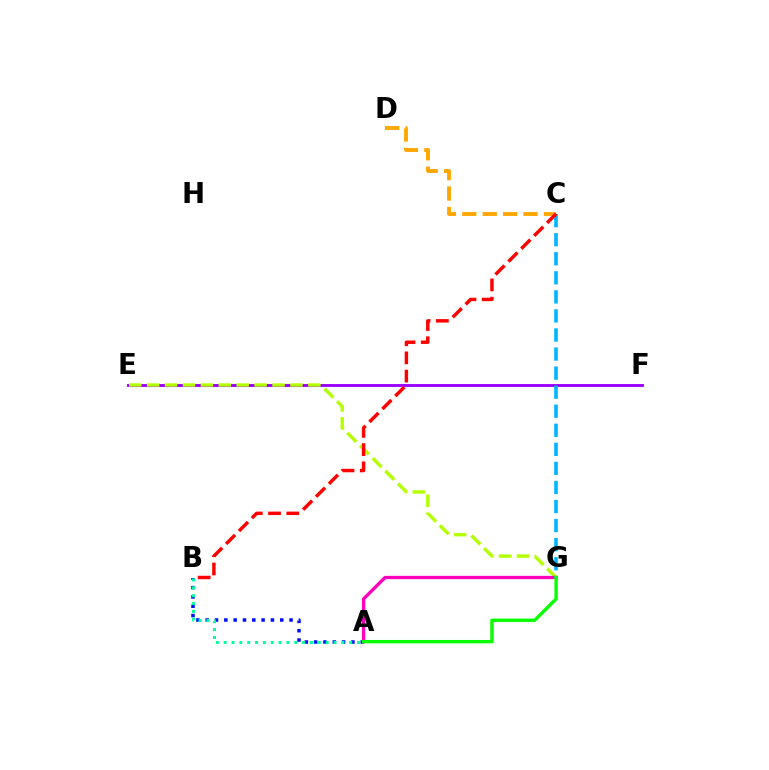{('A', 'B'): [{'color': '#0010ff', 'line_style': 'dotted', 'thickness': 2.53}, {'color': '#00ff9d', 'line_style': 'dotted', 'thickness': 2.13}], ('E', 'F'): [{'color': '#9b00ff', 'line_style': 'solid', 'thickness': 2.08}], ('E', 'G'): [{'color': '#b3ff00', 'line_style': 'dashed', 'thickness': 2.43}], ('A', 'G'): [{'color': '#ff00bd', 'line_style': 'solid', 'thickness': 2.38}, {'color': '#08ff00', 'line_style': 'solid', 'thickness': 2.44}], ('C', 'D'): [{'color': '#ffa500', 'line_style': 'dashed', 'thickness': 2.77}], ('C', 'G'): [{'color': '#00b5ff', 'line_style': 'dashed', 'thickness': 2.59}], ('B', 'C'): [{'color': '#ff0000', 'line_style': 'dashed', 'thickness': 2.48}]}